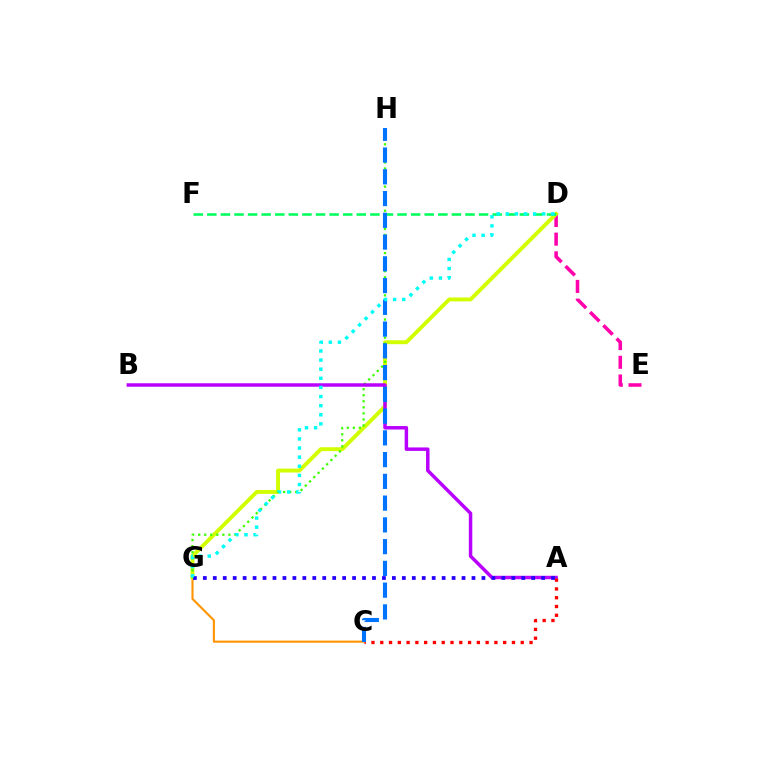{('D', 'E'): [{'color': '#ff00ac', 'line_style': 'dashed', 'thickness': 2.54}], ('C', 'G'): [{'color': '#ff9400', 'line_style': 'solid', 'thickness': 1.52}], ('D', 'G'): [{'color': '#d1ff00', 'line_style': 'solid', 'thickness': 2.81}, {'color': '#00fff6', 'line_style': 'dotted', 'thickness': 2.48}], ('G', 'H'): [{'color': '#3dff00', 'line_style': 'dotted', 'thickness': 1.64}], ('A', 'B'): [{'color': '#b900ff', 'line_style': 'solid', 'thickness': 2.5}], ('A', 'G'): [{'color': '#2500ff', 'line_style': 'dotted', 'thickness': 2.7}], ('A', 'C'): [{'color': '#ff0000', 'line_style': 'dotted', 'thickness': 2.39}], ('D', 'F'): [{'color': '#00ff5c', 'line_style': 'dashed', 'thickness': 1.85}], ('C', 'H'): [{'color': '#0074ff', 'line_style': 'dashed', 'thickness': 2.96}]}